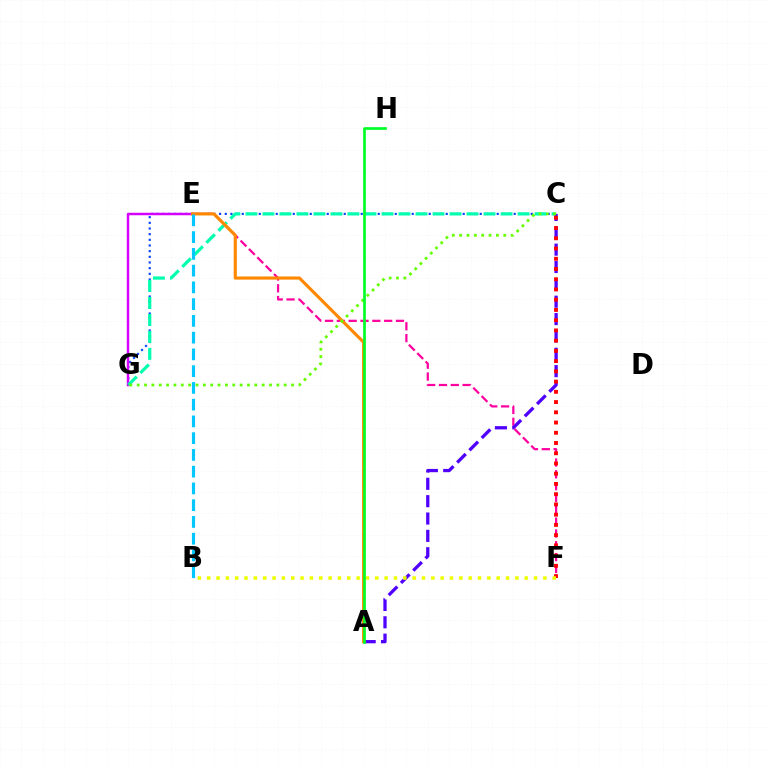{('C', 'G'): [{'color': '#003fff', 'line_style': 'dotted', 'thickness': 1.54}, {'color': '#00ffaf', 'line_style': 'dashed', 'thickness': 2.31}, {'color': '#66ff00', 'line_style': 'dotted', 'thickness': 2.0}], ('E', 'G'): [{'color': '#d600ff', 'line_style': 'solid', 'thickness': 1.79}], ('E', 'F'): [{'color': '#ff00a0', 'line_style': 'dashed', 'thickness': 1.61}], ('A', 'C'): [{'color': '#4f00ff', 'line_style': 'dashed', 'thickness': 2.36}], ('A', 'E'): [{'color': '#ff8800', 'line_style': 'solid', 'thickness': 2.25}], ('C', 'F'): [{'color': '#ff0000', 'line_style': 'dotted', 'thickness': 2.78}], ('B', 'F'): [{'color': '#eeff00', 'line_style': 'dotted', 'thickness': 2.54}], ('A', 'H'): [{'color': '#00ff27', 'line_style': 'solid', 'thickness': 1.94}], ('B', 'E'): [{'color': '#00c7ff', 'line_style': 'dashed', 'thickness': 2.28}]}